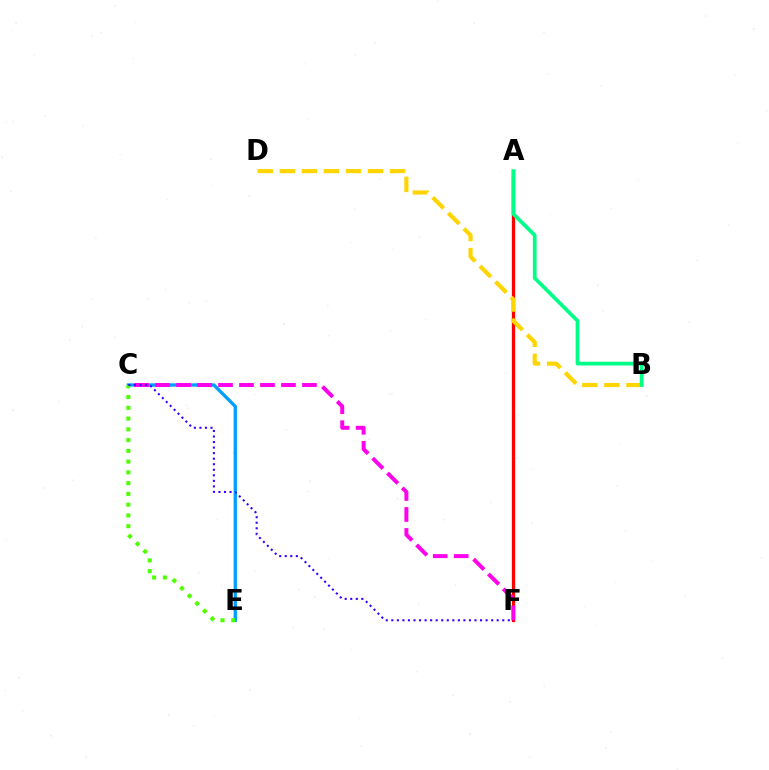{('C', 'E'): [{'color': '#009eff', 'line_style': 'solid', 'thickness': 2.39}, {'color': '#4fff00', 'line_style': 'dotted', 'thickness': 2.92}], ('A', 'F'): [{'color': '#ff0000', 'line_style': 'solid', 'thickness': 2.35}], ('B', 'D'): [{'color': '#ffd500', 'line_style': 'dashed', 'thickness': 3.0}], ('C', 'F'): [{'color': '#ff00ed', 'line_style': 'dashed', 'thickness': 2.85}, {'color': '#3700ff', 'line_style': 'dotted', 'thickness': 1.51}], ('A', 'B'): [{'color': '#00ff86', 'line_style': 'solid', 'thickness': 2.68}]}